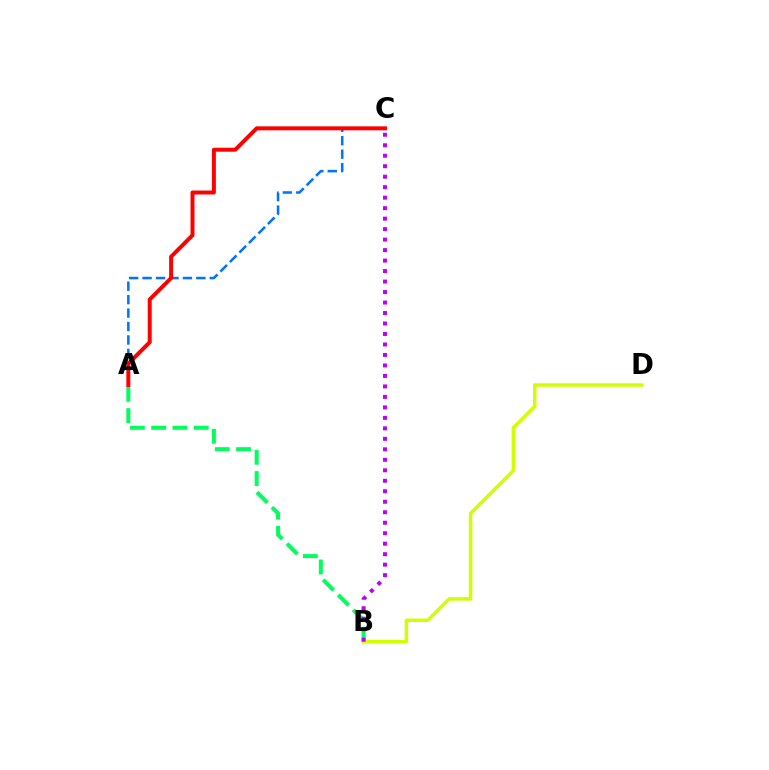{('A', 'C'): [{'color': '#0074ff', 'line_style': 'dashed', 'thickness': 1.83}, {'color': '#ff0000', 'line_style': 'solid', 'thickness': 2.86}], ('A', 'B'): [{'color': '#00ff5c', 'line_style': 'dashed', 'thickness': 2.89}], ('B', 'D'): [{'color': '#d1ff00', 'line_style': 'solid', 'thickness': 2.5}], ('B', 'C'): [{'color': '#b900ff', 'line_style': 'dotted', 'thickness': 2.85}]}